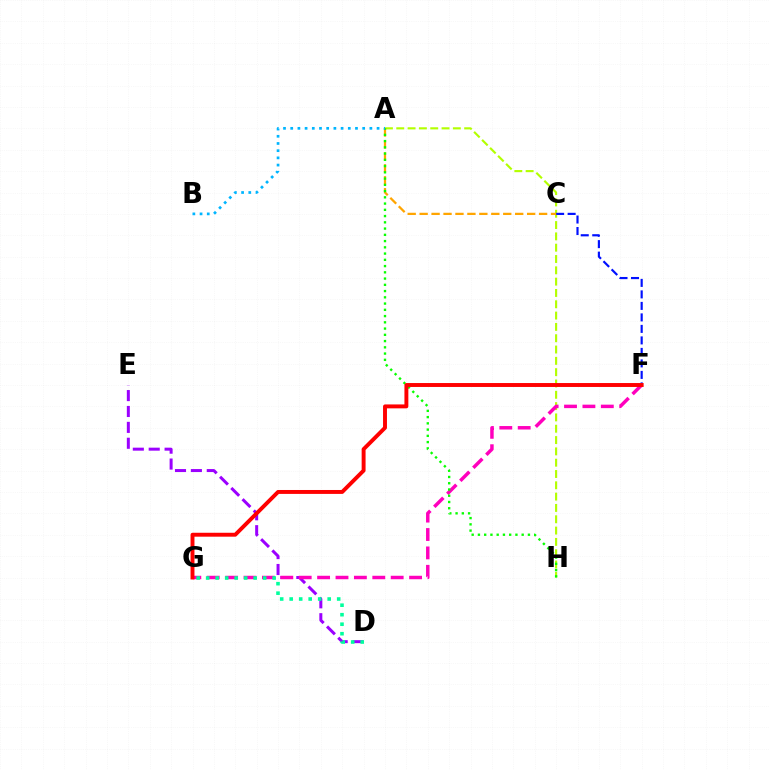{('D', 'E'): [{'color': '#9b00ff', 'line_style': 'dashed', 'thickness': 2.16}], ('A', 'H'): [{'color': '#b3ff00', 'line_style': 'dashed', 'thickness': 1.54}, {'color': '#08ff00', 'line_style': 'dotted', 'thickness': 1.7}], ('F', 'G'): [{'color': '#ff00bd', 'line_style': 'dashed', 'thickness': 2.5}, {'color': '#ff0000', 'line_style': 'solid', 'thickness': 2.82}], ('C', 'F'): [{'color': '#0010ff', 'line_style': 'dashed', 'thickness': 1.56}], ('D', 'G'): [{'color': '#00ff9d', 'line_style': 'dotted', 'thickness': 2.58}], ('A', 'C'): [{'color': '#ffa500', 'line_style': 'dashed', 'thickness': 1.62}], ('A', 'B'): [{'color': '#00b5ff', 'line_style': 'dotted', 'thickness': 1.96}]}